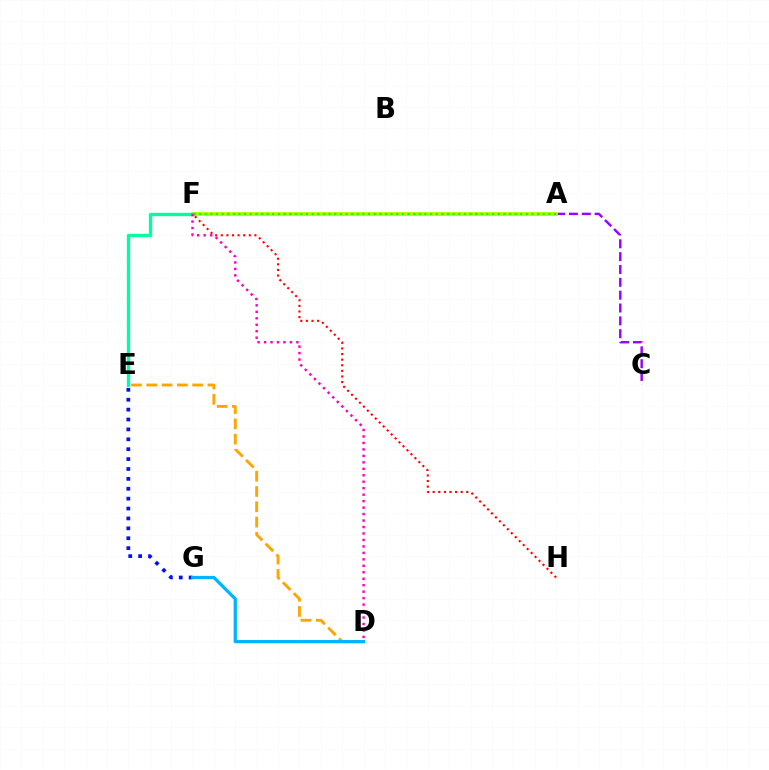{('A', 'C'): [{'color': '#9b00ff', 'line_style': 'dashed', 'thickness': 1.74}], ('A', 'F'): [{'color': '#b3ff00', 'line_style': 'solid', 'thickness': 2.8}, {'color': '#08ff00', 'line_style': 'dotted', 'thickness': 1.53}], ('E', 'F'): [{'color': '#00ff9d', 'line_style': 'solid', 'thickness': 2.42}], ('D', 'E'): [{'color': '#ffa500', 'line_style': 'dashed', 'thickness': 2.08}], ('E', 'G'): [{'color': '#0010ff', 'line_style': 'dotted', 'thickness': 2.69}], ('D', 'G'): [{'color': '#00b5ff', 'line_style': 'solid', 'thickness': 2.35}], ('F', 'H'): [{'color': '#ff0000', 'line_style': 'dotted', 'thickness': 1.52}], ('D', 'F'): [{'color': '#ff00bd', 'line_style': 'dotted', 'thickness': 1.76}]}